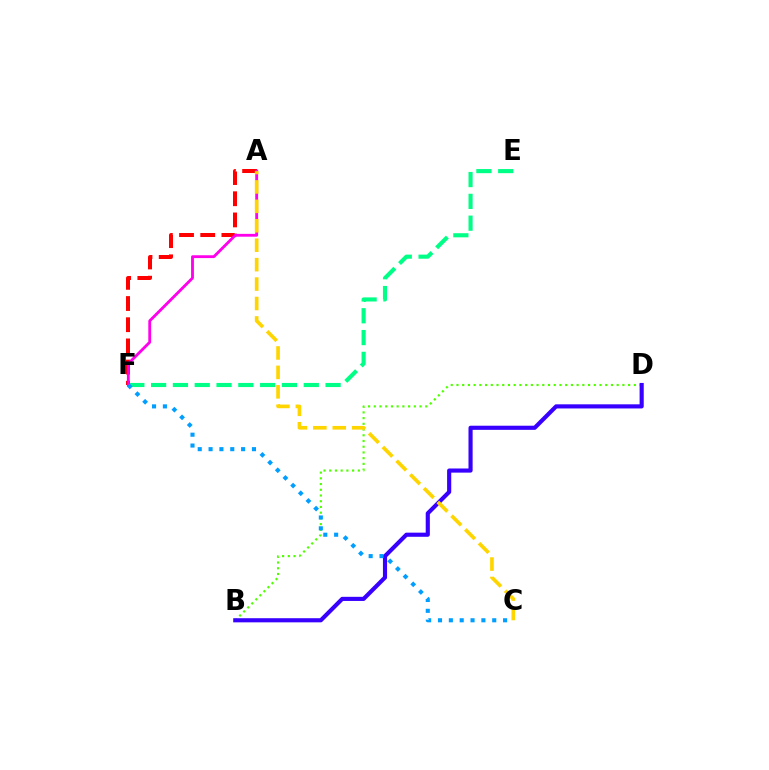{('B', 'D'): [{'color': '#4fff00', 'line_style': 'dotted', 'thickness': 1.55}, {'color': '#3700ff', 'line_style': 'solid', 'thickness': 2.97}], ('E', 'F'): [{'color': '#00ff86', 'line_style': 'dashed', 'thickness': 2.96}], ('A', 'F'): [{'color': '#ff0000', 'line_style': 'dashed', 'thickness': 2.88}, {'color': '#ff00ed', 'line_style': 'solid', 'thickness': 2.04}], ('A', 'C'): [{'color': '#ffd500', 'line_style': 'dashed', 'thickness': 2.64}], ('C', 'F'): [{'color': '#009eff', 'line_style': 'dotted', 'thickness': 2.95}]}